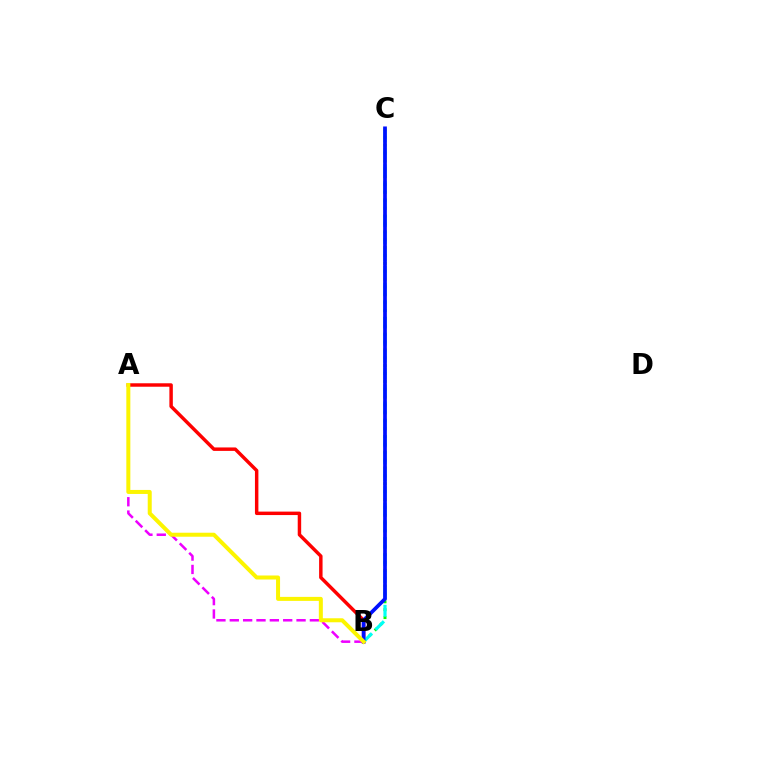{('A', 'B'): [{'color': '#ee00ff', 'line_style': 'dashed', 'thickness': 1.81}, {'color': '#ff0000', 'line_style': 'solid', 'thickness': 2.49}, {'color': '#fcf500', 'line_style': 'solid', 'thickness': 2.88}], ('B', 'C'): [{'color': '#08ff00', 'line_style': 'dotted', 'thickness': 2.14}, {'color': '#00fff6', 'line_style': 'dashed', 'thickness': 2.3}, {'color': '#0010ff', 'line_style': 'solid', 'thickness': 2.68}]}